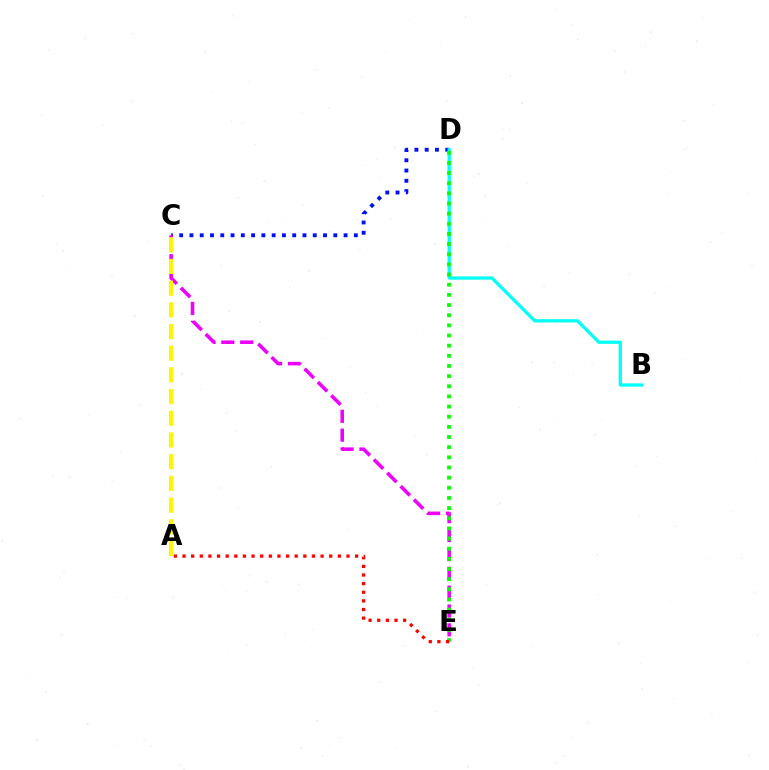{('C', 'D'): [{'color': '#0010ff', 'line_style': 'dotted', 'thickness': 2.79}], ('C', 'E'): [{'color': '#ee00ff', 'line_style': 'dashed', 'thickness': 2.56}], ('A', 'C'): [{'color': '#fcf500', 'line_style': 'dashed', 'thickness': 2.95}], ('B', 'D'): [{'color': '#00fff6', 'line_style': 'solid', 'thickness': 2.34}], ('D', 'E'): [{'color': '#08ff00', 'line_style': 'dotted', 'thickness': 2.76}], ('A', 'E'): [{'color': '#ff0000', 'line_style': 'dotted', 'thickness': 2.34}]}